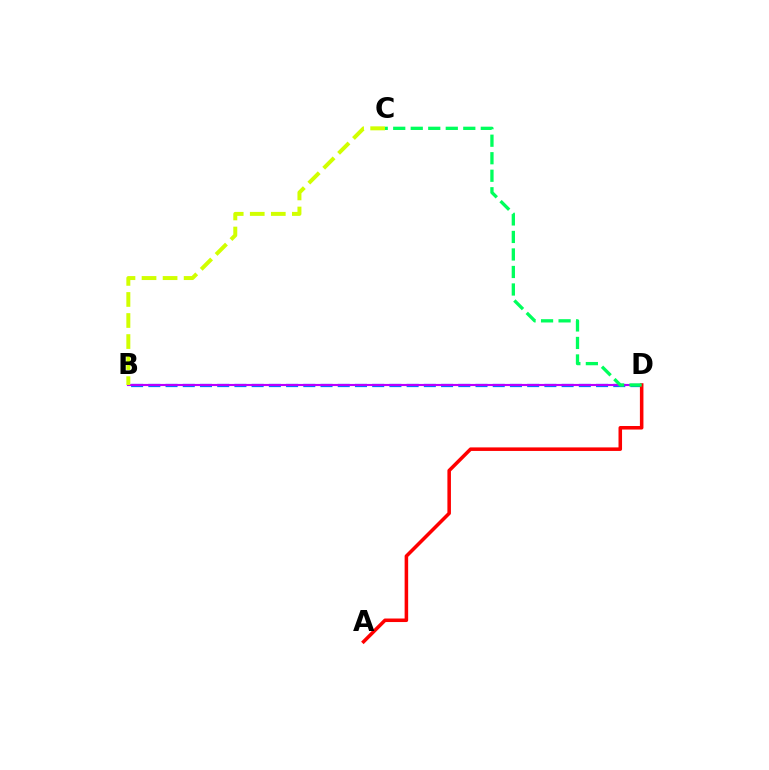{('B', 'D'): [{'color': '#0074ff', 'line_style': 'dashed', 'thickness': 2.34}, {'color': '#b900ff', 'line_style': 'solid', 'thickness': 1.54}], ('B', 'C'): [{'color': '#d1ff00', 'line_style': 'dashed', 'thickness': 2.86}], ('A', 'D'): [{'color': '#ff0000', 'line_style': 'solid', 'thickness': 2.55}], ('C', 'D'): [{'color': '#00ff5c', 'line_style': 'dashed', 'thickness': 2.38}]}